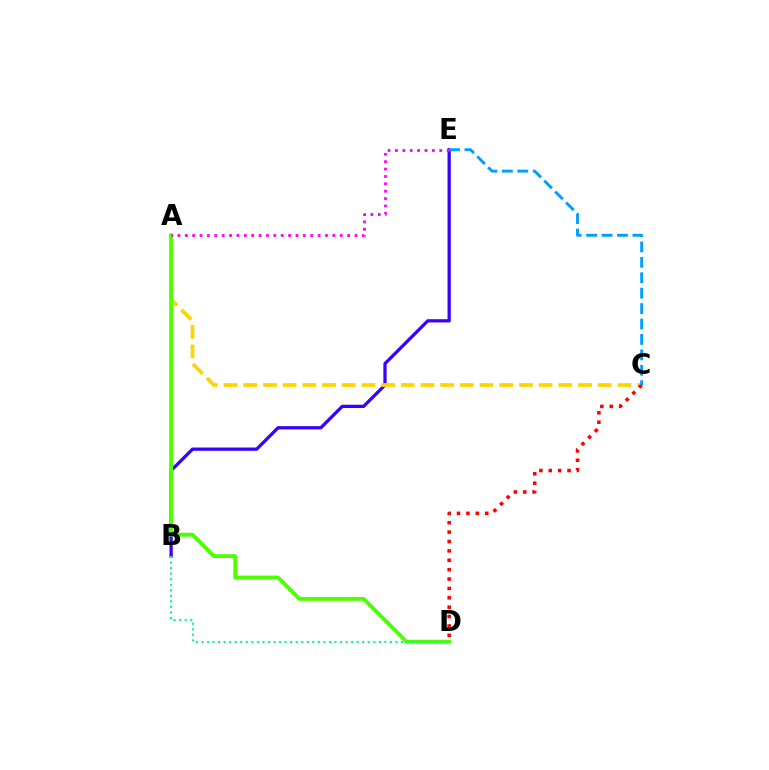{('B', 'E'): [{'color': '#3700ff', 'line_style': 'solid', 'thickness': 2.35}], ('A', 'C'): [{'color': '#ffd500', 'line_style': 'dashed', 'thickness': 2.67}], ('A', 'D'): [{'color': '#4fff00', 'line_style': 'solid', 'thickness': 2.79}], ('A', 'E'): [{'color': '#ff00ed', 'line_style': 'dotted', 'thickness': 2.0}], ('B', 'D'): [{'color': '#00ff86', 'line_style': 'dotted', 'thickness': 1.51}], ('C', 'D'): [{'color': '#ff0000', 'line_style': 'dotted', 'thickness': 2.55}], ('C', 'E'): [{'color': '#009eff', 'line_style': 'dashed', 'thickness': 2.09}]}